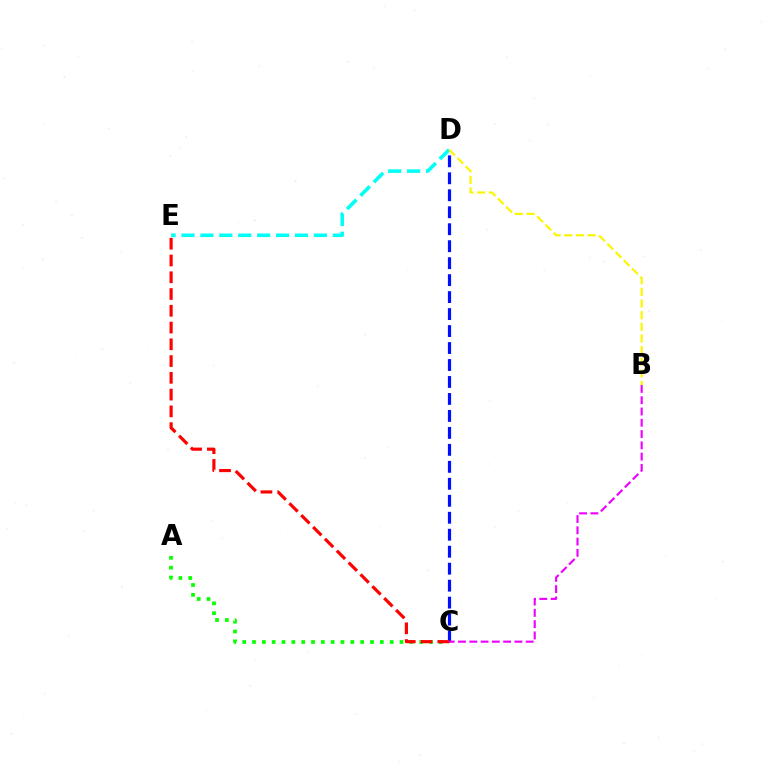{('C', 'D'): [{'color': '#0010ff', 'line_style': 'dashed', 'thickness': 2.31}], ('D', 'E'): [{'color': '#00fff6', 'line_style': 'dashed', 'thickness': 2.57}], ('B', 'D'): [{'color': '#fcf500', 'line_style': 'dashed', 'thickness': 1.58}], ('B', 'C'): [{'color': '#ee00ff', 'line_style': 'dashed', 'thickness': 1.53}], ('A', 'C'): [{'color': '#08ff00', 'line_style': 'dotted', 'thickness': 2.67}], ('C', 'E'): [{'color': '#ff0000', 'line_style': 'dashed', 'thickness': 2.28}]}